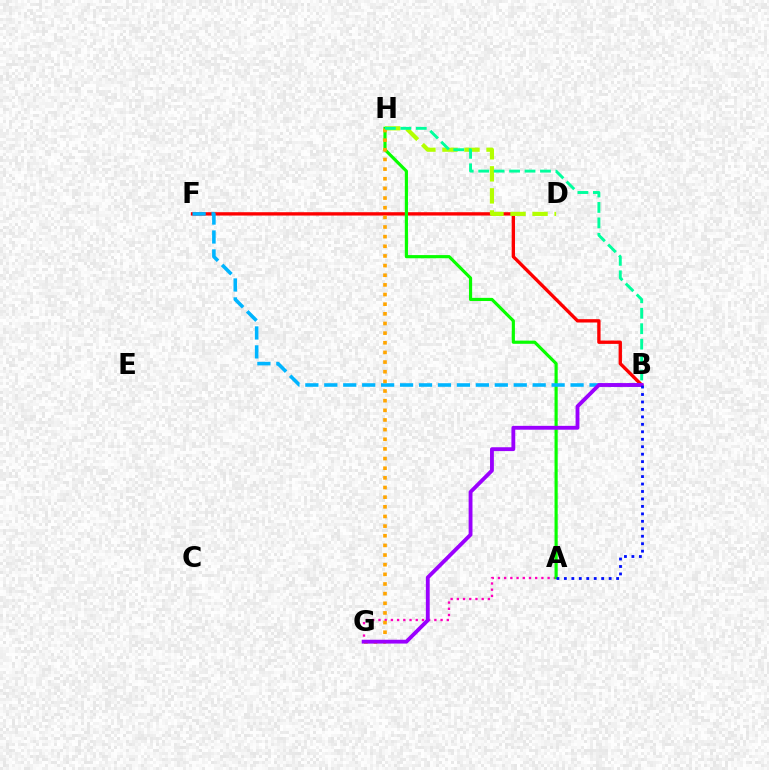{('B', 'F'): [{'color': '#ff0000', 'line_style': 'solid', 'thickness': 2.41}, {'color': '#00b5ff', 'line_style': 'dashed', 'thickness': 2.57}], ('A', 'G'): [{'color': '#ff00bd', 'line_style': 'dotted', 'thickness': 1.69}], ('A', 'H'): [{'color': '#08ff00', 'line_style': 'solid', 'thickness': 2.28}], ('D', 'H'): [{'color': '#b3ff00', 'line_style': 'dashed', 'thickness': 2.99}], ('G', 'H'): [{'color': '#ffa500', 'line_style': 'dotted', 'thickness': 2.62}], ('B', 'H'): [{'color': '#00ff9d', 'line_style': 'dashed', 'thickness': 2.1}], ('B', 'G'): [{'color': '#9b00ff', 'line_style': 'solid', 'thickness': 2.77}], ('A', 'B'): [{'color': '#0010ff', 'line_style': 'dotted', 'thickness': 2.03}]}